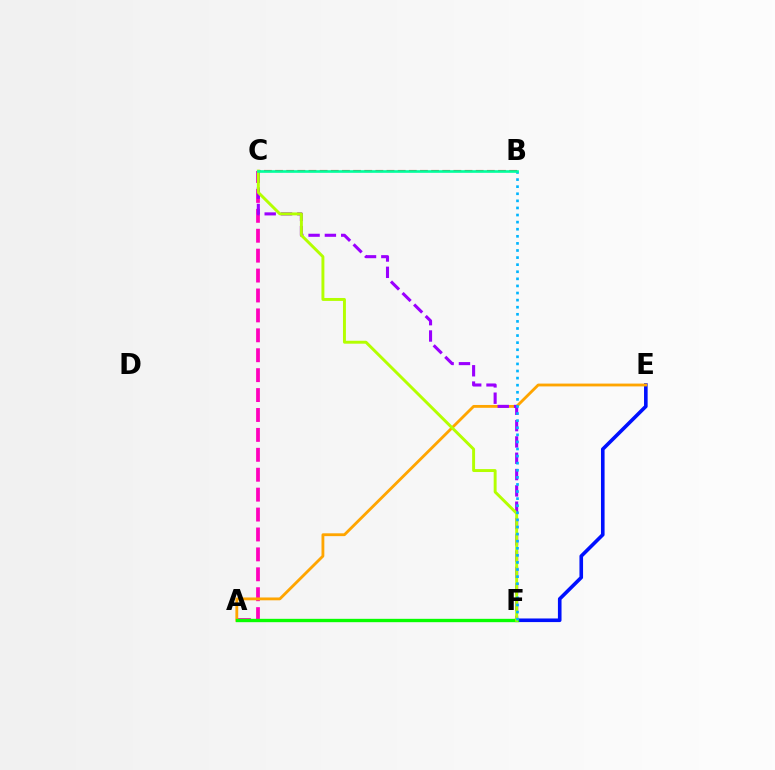{('E', 'F'): [{'color': '#0010ff', 'line_style': 'solid', 'thickness': 2.6}], ('A', 'C'): [{'color': '#ff00bd', 'line_style': 'dashed', 'thickness': 2.71}], ('B', 'C'): [{'color': '#ff0000', 'line_style': 'dashed', 'thickness': 1.51}, {'color': '#00ff9d', 'line_style': 'solid', 'thickness': 1.89}], ('A', 'E'): [{'color': '#ffa500', 'line_style': 'solid', 'thickness': 2.04}], ('C', 'F'): [{'color': '#9b00ff', 'line_style': 'dashed', 'thickness': 2.22}, {'color': '#b3ff00', 'line_style': 'solid', 'thickness': 2.11}], ('A', 'F'): [{'color': '#08ff00', 'line_style': 'solid', 'thickness': 2.41}], ('B', 'F'): [{'color': '#00b5ff', 'line_style': 'dotted', 'thickness': 1.93}]}